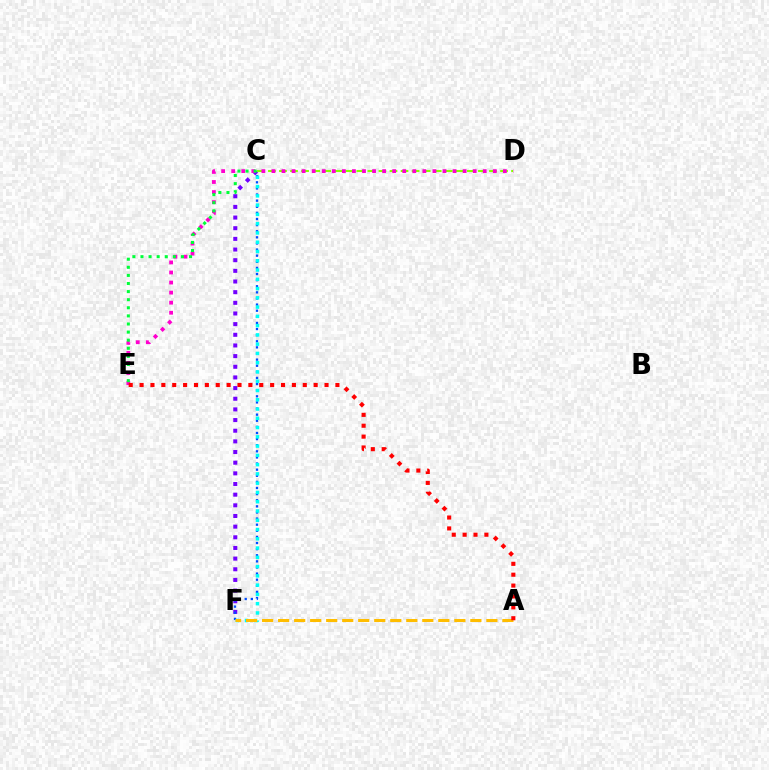{('C', 'F'): [{'color': '#7200ff', 'line_style': 'dotted', 'thickness': 2.9}, {'color': '#004bff', 'line_style': 'dotted', 'thickness': 1.66}, {'color': '#00fff6', 'line_style': 'dotted', 'thickness': 2.52}], ('C', 'D'): [{'color': '#84ff00', 'line_style': 'dashed', 'thickness': 1.5}], ('D', 'E'): [{'color': '#ff00cf', 'line_style': 'dotted', 'thickness': 2.73}], ('A', 'F'): [{'color': '#ffbd00', 'line_style': 'dashed', 'thickness': 2.18}], ('C', 'E'): [{'color': '#00ff39', 'line_style': 'dotted', 'thickness': 2.2}], ('A', 'E'): [{'color': '#ff0000', 'line_style': 'dotted', 'thickness': 2.96}]}